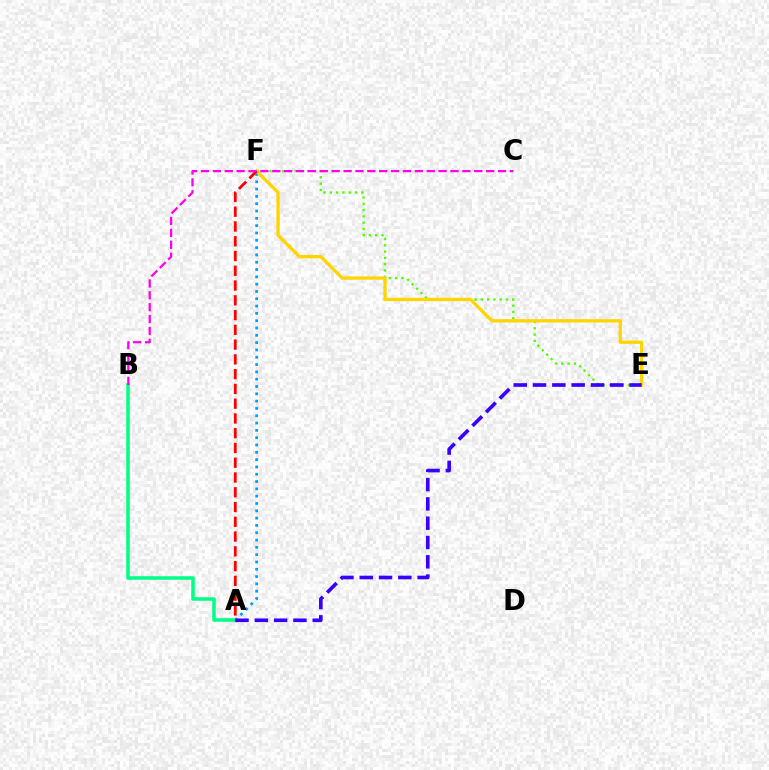{('A', 'F'): [{'color': '#009eff', 'line_style': 'dotted', 'thickness': 1.99}, {'color': '#ff0000', 'line_style': 'dashed', 'thickness': 2.01}], ('E', 'F'): [{'color': '#4fff00', 'line_style': 'dotted', 'thickness': 1.71}, {'color': '#ffd500', 'line_style': 'solid', 'thickness': 2.39}], ('A', 'B'): [{'color': '#00ff86', 'line_style': 'solid', 'thickness': 2.54}], ('A', 'E'): [{'color': '#3700ff', 'line_style': 'dashed', 'thickness': 2.62}], ('B', 'C'): [{'color': '#ff00ed', 'line_style': 'dashed', 'thickness': 1.61}]}